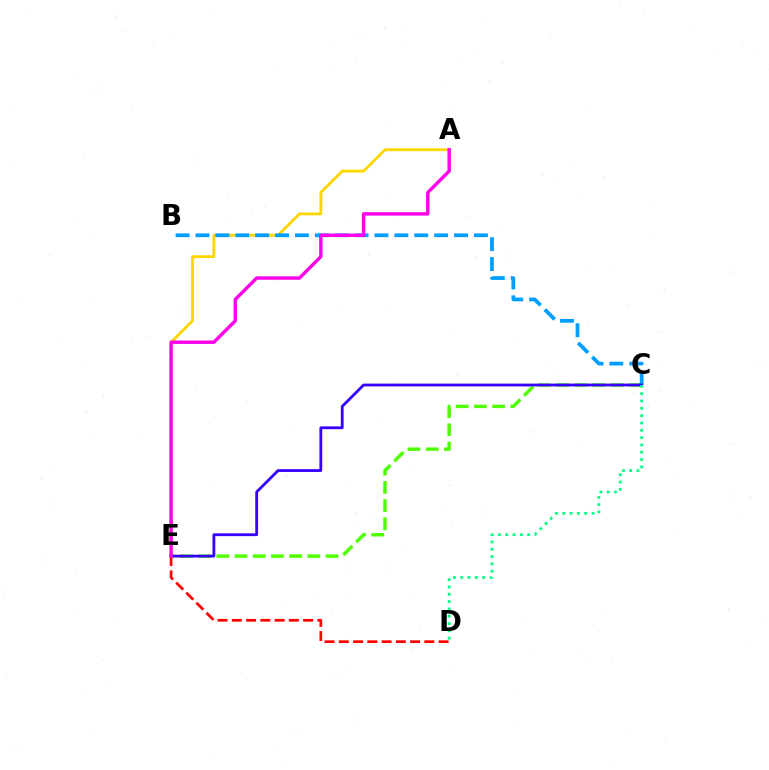{('A', 'E'): [{'color': '#ffd500', 'line_style': 'solid', 'thickness': 2.03}, {'color': '#ff00ed', 'line_style': 'solid', 'thickness': 2.46}], ('D', 'E'): [{'color': '#ff0000', 'line_style': 'dashed', 'thickness': 1.94}], ('C', 'E'): [{'color': '#4fff00', 'line_style': 'dashed', 'thickness': 2.47}, {'color': '#3700ff', 'line_style': 'solid', 'thickness': 2.02}], ('B', 'C'): [{'color': '#009eff', 'line_style': 'dashed', 'thickness': 2.7}], ('C', 'D'): [{'color': '#00ff86', 'line_style': 'dotted', 'thickness': 1.99}]}